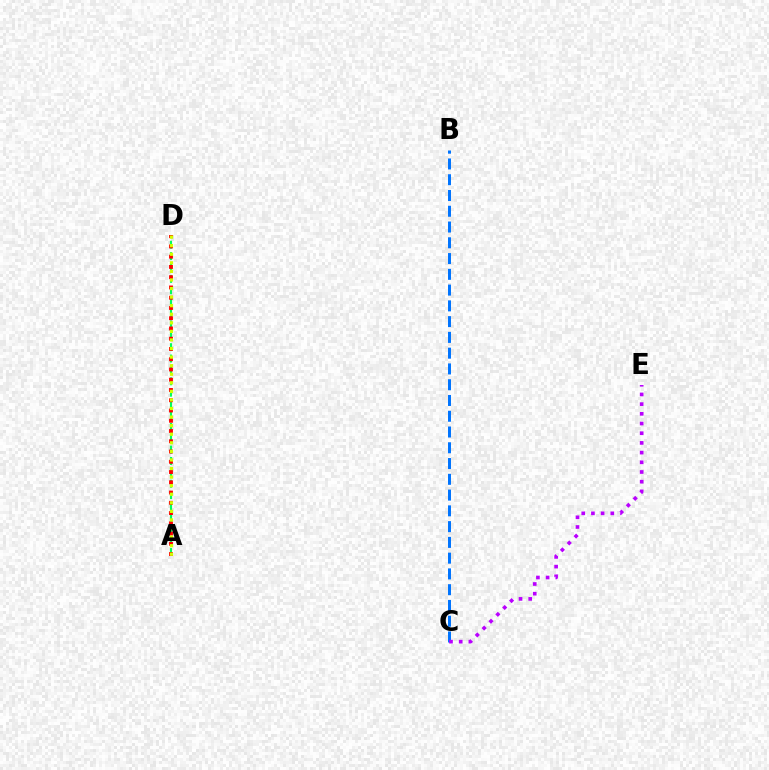{('A', 'D'): [{'color': '#00ff5c', 'line_style': 'dashed', 'thickness': 1.55}, {'color': '#ff0000', 'line_style': 'dotted', 'thickness': 2.79}, {'color': '#d1ff00', 'line_style': 'dotted', 'thickness': 2.33}], ('B', 'C'): [{'color': '#0074ff', 'line_style': 'dashed', 'thickness': 2.14}], ('C', 'E'): [{'color': '#b900ff', 'line_style': 'dotted', 'thickness': 2.63}]}